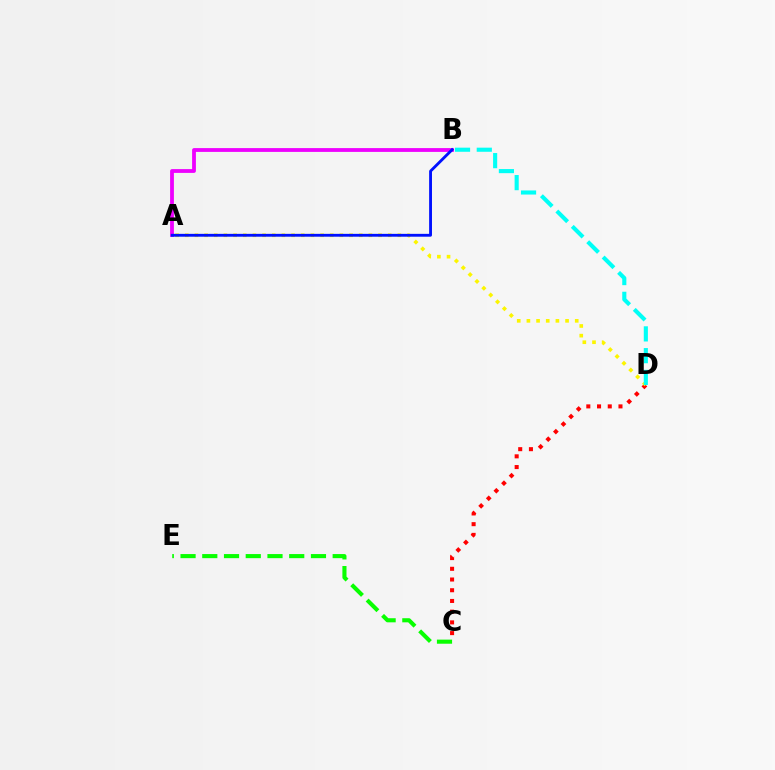{('C', 'D'): [{'color': '#ff0000', 'line_style': 'dotted', 'thickness': 2.91}], ('A', 'D'): [{'color': '#fcf500', 'line_style': 'dotted', 'thickness': 2.63}], ('C', 'E'): [{'color': '#08ff00', 'line_style': 'dashed', 'thickness': 2.95}], ('A', 'B'): [{'color': '#ee00ff', 'line_style': 'solid', 'thickness': 2.74}, {'color': '#0010ff', 'line_style': 'solid', 'thickness': 2.05}], ('B', 'D'): [{'color': '#00fff6', 'line_style': 'dashed', 'thickness': 2.96}]}